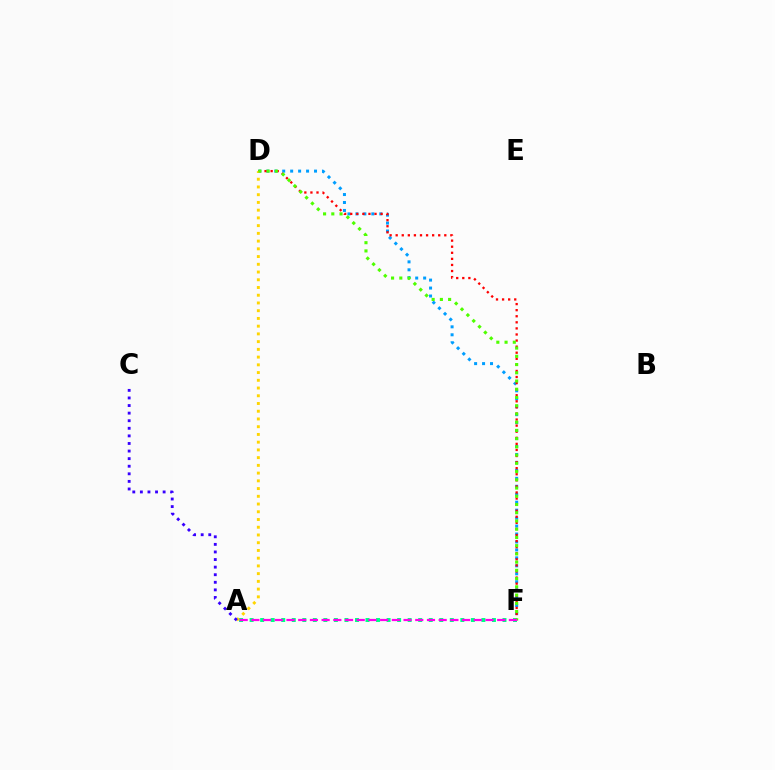{('A', 'F'): [{'color': '#00ff86', 'line_style': 'dotted', 'thickness': 2.86}, {'color': '#ff00ed', 'line_style': 'dashed', 'thickness': 1.59}], ('D', 'F'): [{'color': '#009eff', 'line_style': 'dotted', 'thickness': 2.16}, {'color': '#ff0000', 'line_style': 'dotted', 'thickness': 1.65}, {'color': '#4fff00', 'line_style': 'dotted', 'thickness': 2.24}], ('A', 'D'): [{'color': '#ffd500', 'line_style': 'dotted', 'thickness': 2.1}], ('A', 'C'): [{'color': '#3700ff', 'line_style': 'dotted', 'thickness': 2.06}]}